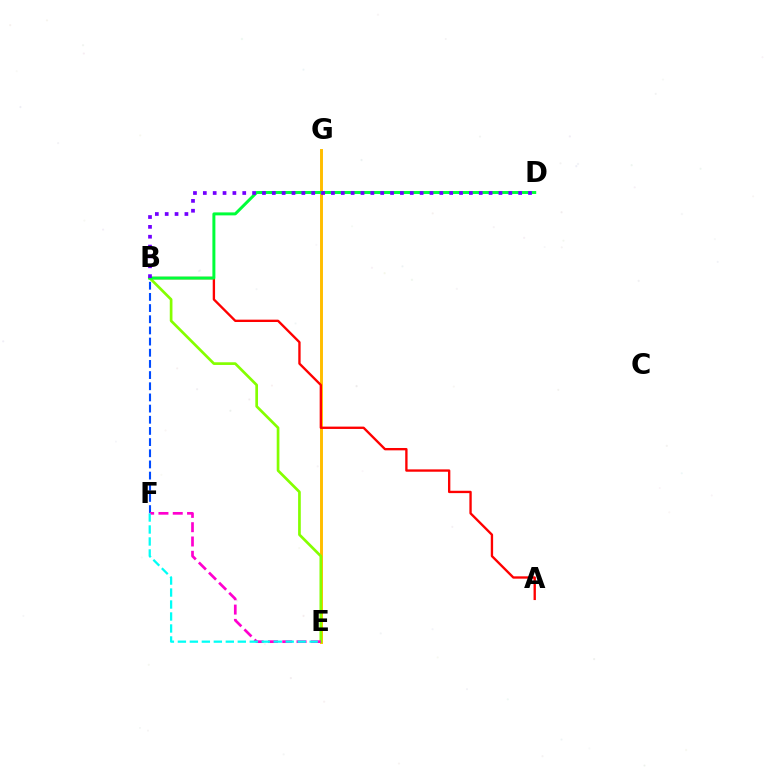{('E', 'G'): [{'color': '#ffbd00', 'line_style': 'solid', 'thickness': 2.12}], ('A', 'B'): [{'color': '#ff0000', 'line_style': 'solid', 'thickness': 1.69}], ('B', 'F'): [{'color': '#004bff', 'line_style': 'dashed', 'thickness': 1.52}], ('B', 'E'): [{'color': '#84ff00', 'line_style': 'solid', 'thickness': 1.94}], ('B', 'D'): [{'color': '#00ff39', 'line_style': 'solid', 'thickness': 2.15}, {'color': '#7200ff', 'line_style': 'dotted', 'thickness': 2.68}], ('E', 'F'): [{'color': '#ff00cf', 'line_style': 'dashed', 'thickness': 1.94}, {'color': '#00fff6', 'line_style': 'dashed', 'thickness': 1.63}]}